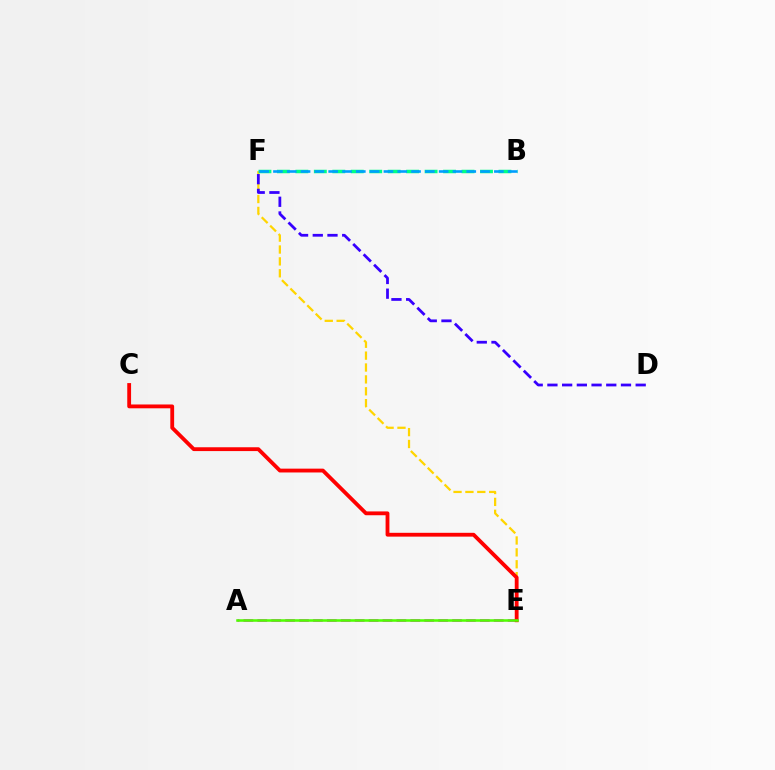{('E', 'F'): [{'color': '#ffd500', 'line_style': 'dashed', 'thickness': 1.61}], ('A', 'E'): [{'color': '#ff00ed', 'line_style': 'dashed', 'thickness': 1.89}, {'color': '#4fff00', 'line_style': 'solid', 'thickness': 1.84}], ('B', 'F'): [{'color': '#00ff86', 'line_style': 'dashed', 'thickness': 2.51}, {'color': '#009eff', 'line_style': 'dashed', 'thickness': 1.88}], ('C', 'E'): [{'color': '#ff0000', 'line_style': 'solid', 'thickness': 2.75}], ('D', 'F'): [{'color': '#3700ff', 'line_style': 'dashed', 'thickness': 2.0}]}